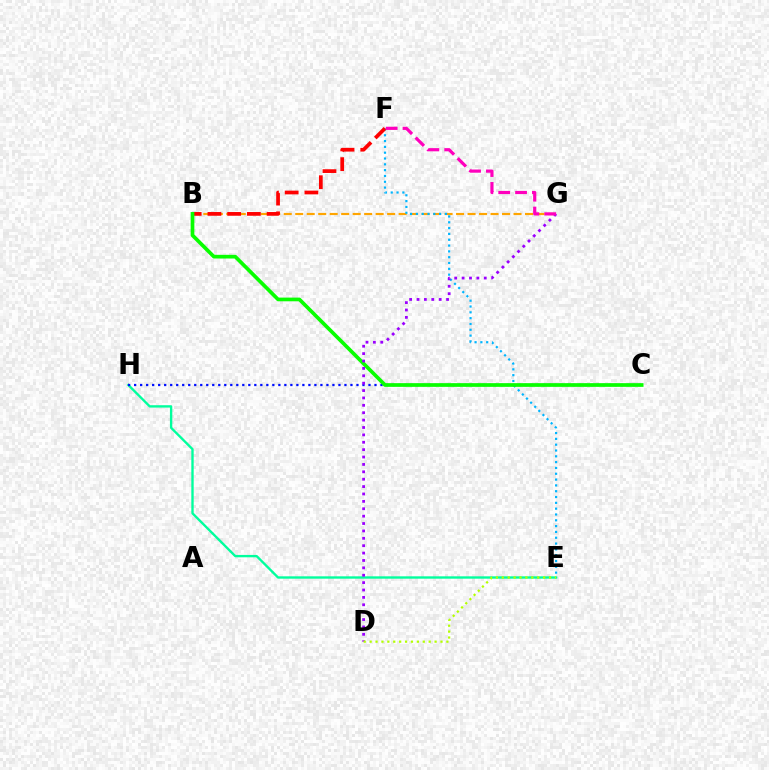{('E', 'H'): [{'color': '#00ff9d', 'line_style': 'solid', 'thickness': 1.7}], ('C', 'H'): [{'color': '#0010ff', 'line_style': 'dotted', 'thickness': 1.63}], ('B', 'G'): [{'color': '#ffa500', 'line_style': 'dashed', 'thickness': 1.56}], ('E', 'F'): [{'color': '#00b5ff', 'line_style': 'dotted', 'thickness': 1.58}], ('B', 'F'): [{'color': '#ff0000', 'line_style': 'dashed', 'thickness': 2.68}], ('B', 'C'): [{'color': '#08ff00', 'line_style': 'solid', 'thickness': 2.66}], ('D', 'G'): [{'color': '#9b00ff', 'line_style': 'dotted', 'thickness': 2.01}], ('F', 'G'): [{'color': '#ff00bd', 'line_style': 'dashed', 'thickness': 2.29}], ('D', 'E'): [{'color': '#b3ff00', 'line_style': 'dotted', 'thickness': 1.6}]}